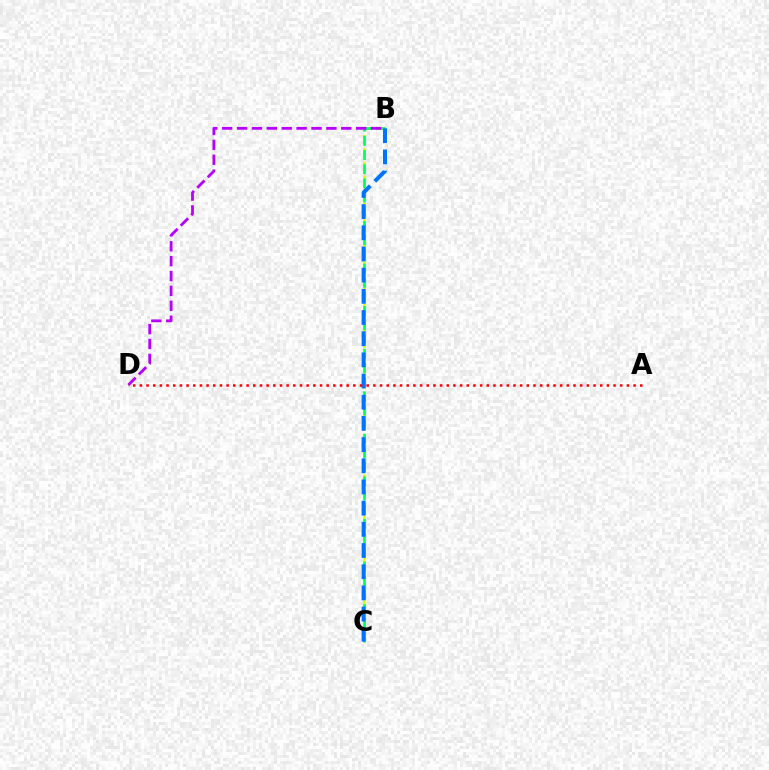{('B', 'C'): [{'color': '#d1ff00', 'line_style': 'dashed', 'thickness': 1.85}, {'color': '#00ff5c', 'line_style': 'dashed', 'thickness': 1.93}, {'color': '#0074ff', 'line_style': 'dashed', 'thickness': 2.88}], ('B', 'D'): [{'color': '#b900ff', 'line_style': 'dashed', 'thickness': 2.02}], ('A', 'D'): [{'color': '#ff0000', 'line_style': 'dotted', 'thickness': 1.81}]}